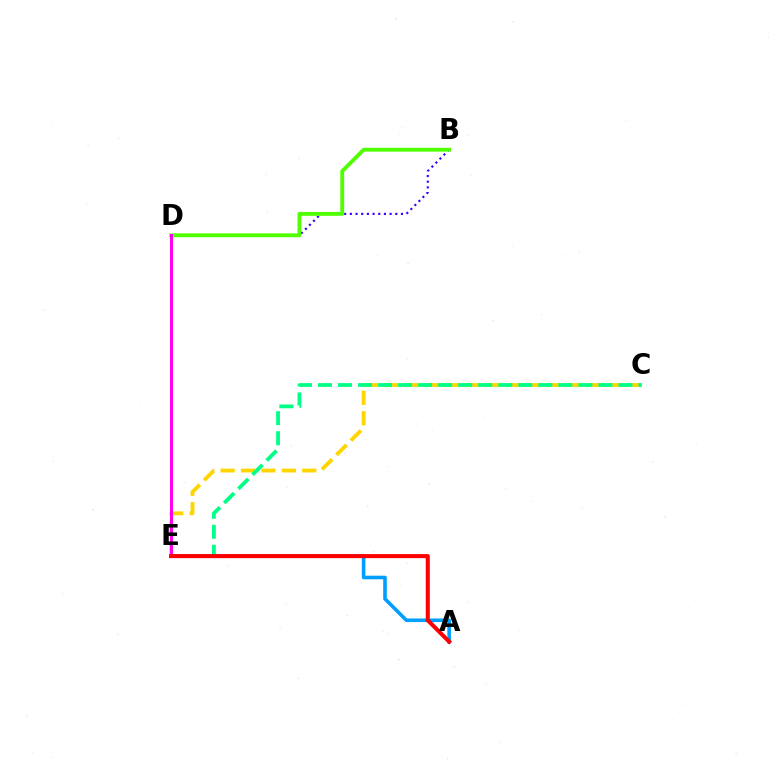{('A', 'E'): [{'color': '#009eff', 'line_style': 'solid', 'thickness': 2.59}, {'color': '#ff0000', 'line_style': 'solid', 'thickness': 2.92}], ('C', 'E'): [{'color': '#ffd500', 'line_style': 'dashed', 'thickness': 2.77}, {'color': '#00ff86', 'line_style': 'dashed', 'thickness': 2.72}], ('B', 'D'): [{'color': '#3700ff', 'line_style': 'dotted', 'thickness': 1.54}, {'color': '#4fff00', 'line_style': 'solid', 'thickness': 2.76}], ('D', 'E'): [{'color': '#ff00ed', 'line_style': 'solid', 'thickness': 2.15}]}